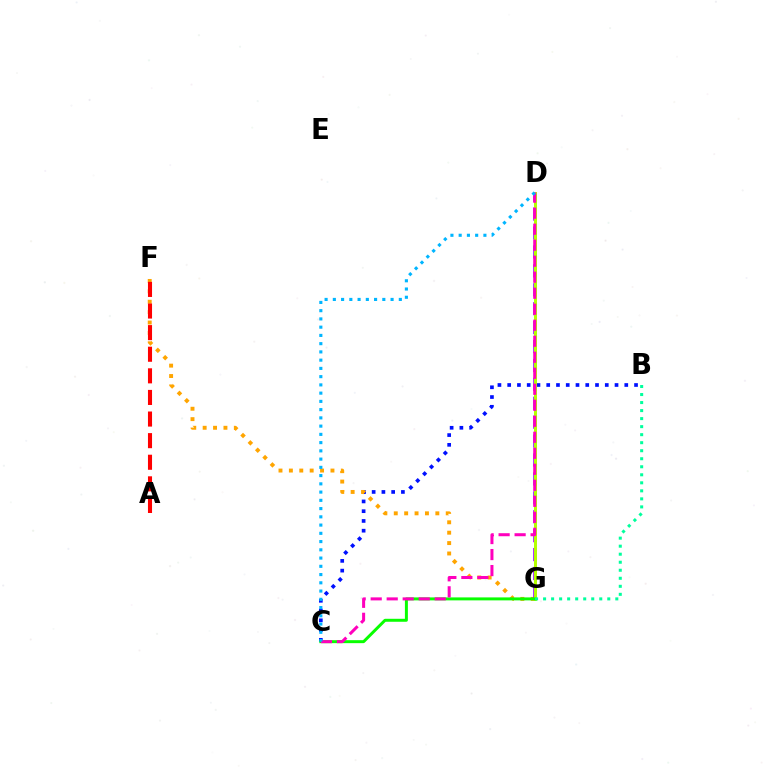{('B', 'C'): [{'color': '#0010ff', 'line_style': 'dotted', 'thickness': 2.65}], ('F', 'G'): [{'color': '#ffa500', 'line_style': 'dotted', 'thickness': 2.82}], ('D', 'G'): [{'color': '#9b00ff', 'line_style': 'dashed', 'thickness': 2.57}, {'color': '#b3ff00', 'line_style': 'solid', 'thickness': 2.13}], ('C', 'G'): [{'color': '#08ff00', 'line_style': 'solid', 'thickness': 2.14}], ('C', 'D'): [{'color': '#ff00bd', 'line_style': 'dashed', 'thickness': 2.17}, {'color': '#00b5ff', 'line_style': 'dotted', 'thickness': 2.24}], ('B', 'G'): [{'color': '#00ff9d', 'line_style': 'dotted', 'thickness': 2.18}], ('A', 'F'): [{'color': '#ff0000', 'line_style': 'dashed', 'thickness': 2.93}]}